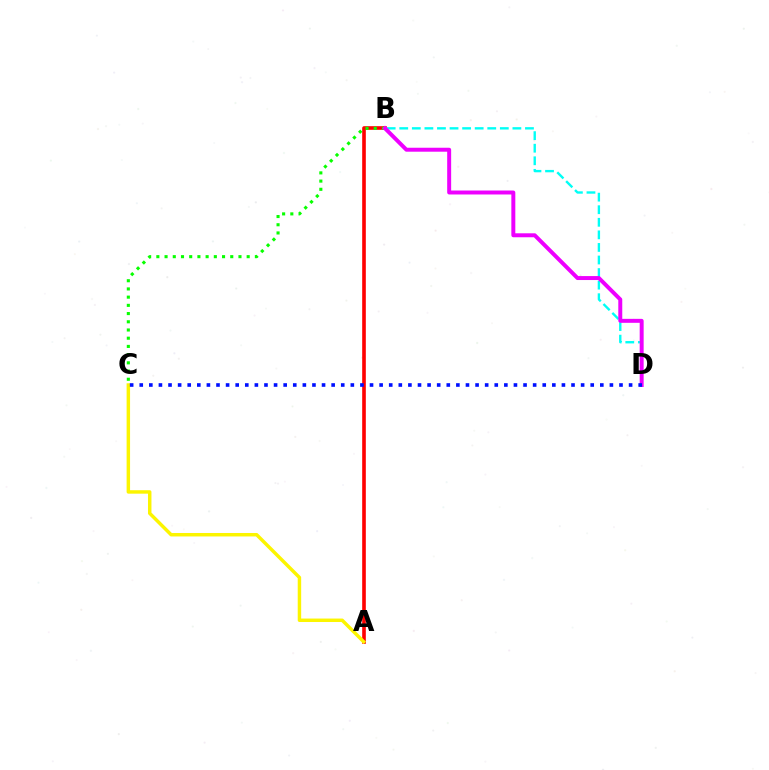{('A', 'B'): [{'color': '#ff0000', 'line_style': 'solid', 'thickness': 2.62}], ('B', 'C'): [{'color': '#08ff00', 'line_style': 'dotted', 'thickness': 2.23}], ('B', 'D'): [{'color': '#00fff6', 'line_style': 'dashed', 'thickness': 1.71}, {'color': '#ee00ff', 'line_style': 'solid', 'thickness': 2.85}], ('A', 'C'): [{'color': '#fcf500', 'line_style': 'solid', 'thickness': 2.48}], ('C', 'D'): [{'color': '#0010ff', 'line_style': 'dotted', 'thickness': 2.61}]}